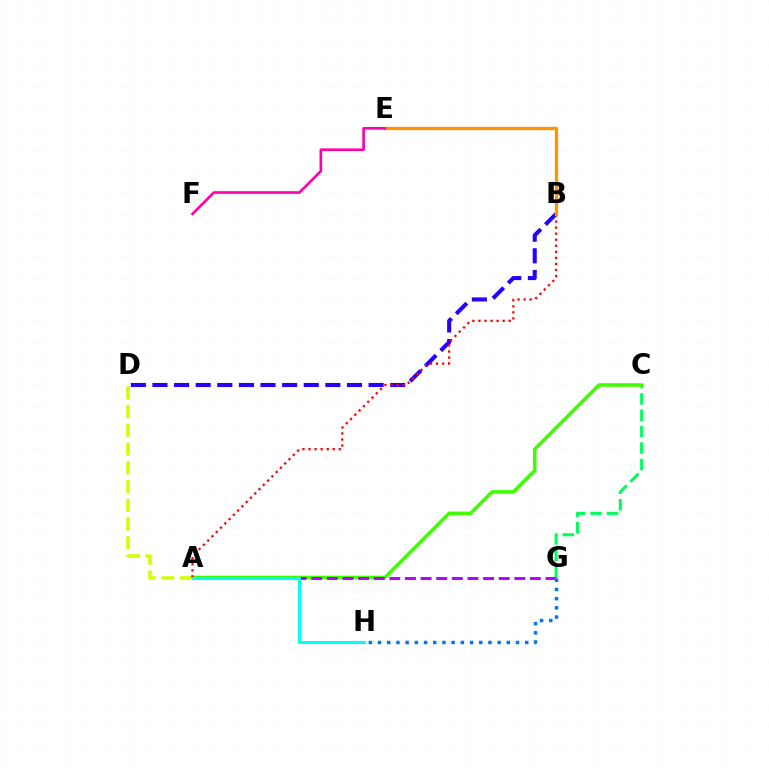{('C', 'G'): [{'color': '#00ff5c', 'line_style': 'dashed', 'thickness': 2.23}], ('A', 'C'): [{'color': '#3dff00', 'line_style': 'solid', 'thickness': 2.55}], ('A', 'D'): [{'color': '#d1ff00', 'line_style': 'dashed', 'thickness': 2.55}], ('B', 'D'): [{'color': '#2500ff', 'line_style': 'dashed', 'thickness': 2.94}], ('A', 'G'): [{'color': '#b900ff', 'line_style': 'dashed', 'thickness': 2.12}], ('G', 'H'): [{'color': '#0074ff', 'line_style': 'dotted', 'thickness': 2.5}], ('A', 'B'): [{'color': '#ff0000', 'line_style': 'dotted', 'thickness': 1.64}], ('A', 'H'): [{'color': '#00fff6', 'line_style': 'solid', 'thickness': 2.2}], ('B', 'E'): [{'color': '#ff9400', 'line_style': 'solid', 'thickness': 2.36}], ('E', 'F'): [{'color': '#ff00ac', 'line_style': 'solid', 'thickness': 1.91}]}